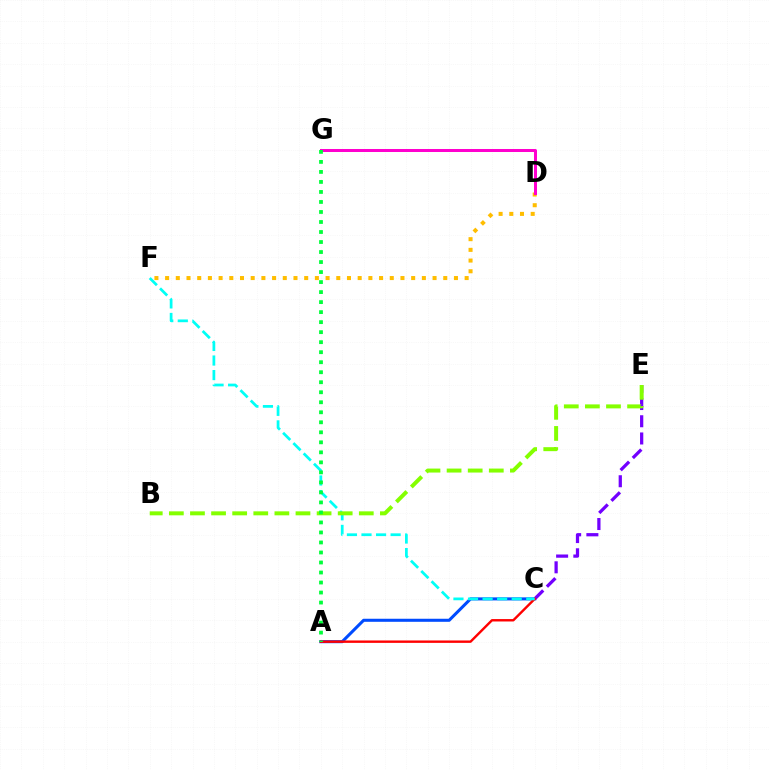{('A', 'C'): [{'color': '#004bff', 'line_style': 'solid', 'thickness': 2.2}, {'color': '#ff0000', 'line_style': 'solid', 'thickness': 1.73}], ('C', 'E'): [{'color': '#7200ff', 'line_style': 'dashed', 'thickness': 2.34}], ('D', 'F'): [{'color': '#ffbd00', 'line_style': 'dotted', 'thickness': 2.91}], ('D', 'G'): [{'color': '#ff00cf', 'line_style': 'solid', 'thickness': 2.17}], ('C', 'F'): [{'color': '#00fff6', 'line_style': 'dashed', 'thickness': 1.98}], ('B', 'E'): [{'color': '#84ff00', 'line_style': 'dashed', 'thickness': 2.87}], ('A', 'G'): [{'color': '#00ff39', 'line_style': 'dotted', 'thickness': 2.72}]}